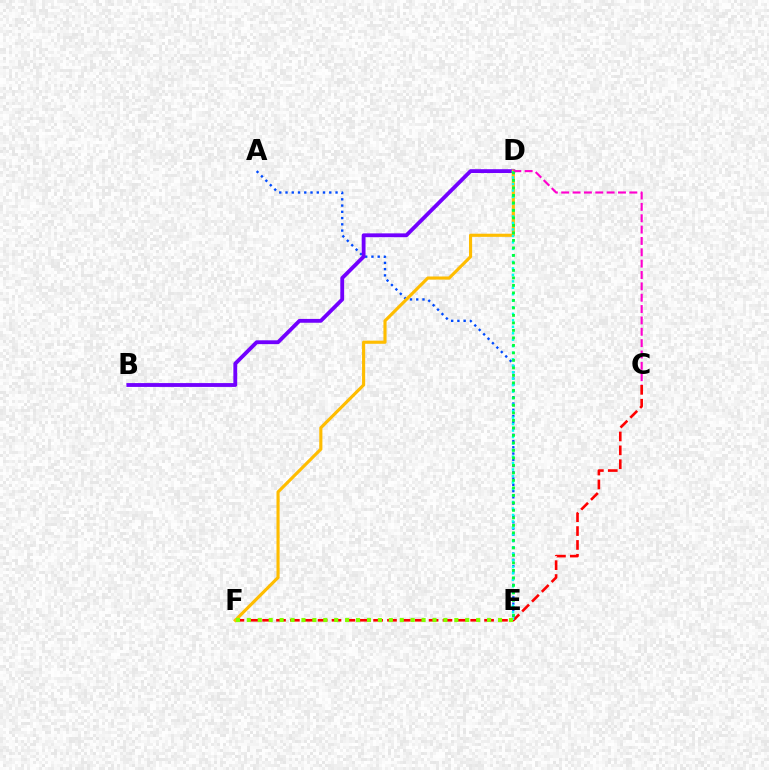{('C', 'F'): [{'color': '#ff0000', 'line_style': 'dashed', 'thickness': 1.88}], ('A', 'E'): [{'color': '#004bff', 'line_style': 'dotted', 'thickness': 1.7}], ('B', 'D'): [{'color': '#7200ff', 'line_style': 'solid', 'thickness': 2.76}], ('D', 'F'): [{'color': '#ffbd00', 'line_style': 'solid', 'thickness': 2.26}], ('D', 'E'): [{'color': '#00fff6', 'line_style': 'dotted', 'thickness': 1.76}, {'color': '#00ff39', 'line_style': 'dotted', 'thickness': 2.04}], ('E', 'F'): [{'color': '#84ff00', 'line_style': 'dotted', 'thickness': 2.97}], ('C', 'D'): [{'color': '#ff00cf', 'line_style': 'dashed', 'thickness': 1.54}]}